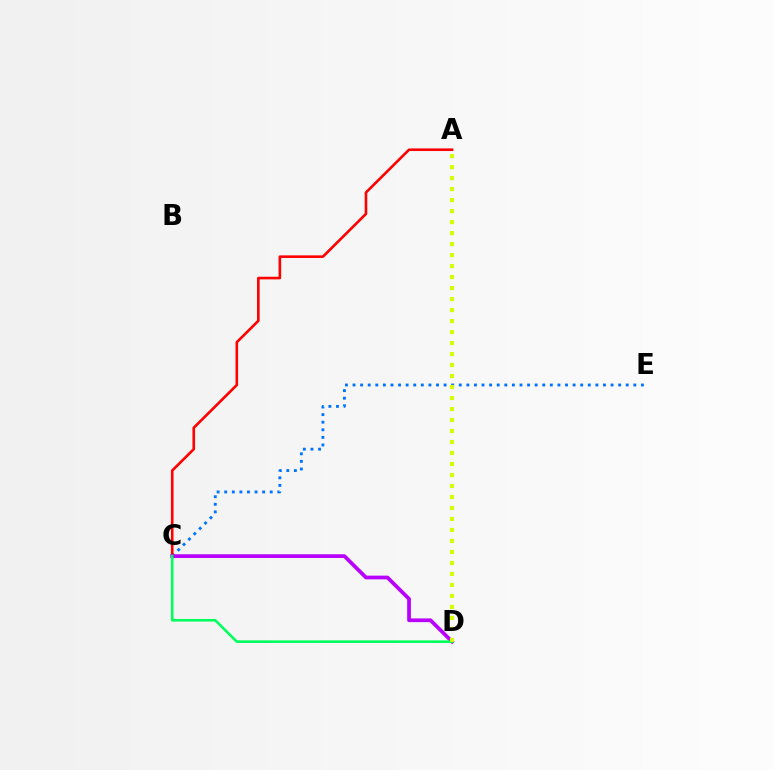{('C', 'E'): [{'color': '#0074ff', 'line_style': 'dotted', 'thickness': 2.06}], ('A', 'C'): [{'color': '#ff0000', 'line_style': 'solid', 'thickness': 1.88}], ('C', 'D'): [{'color': '#b900ff', 'line_style': 'solid', 'thickness': 2.68}, {'color': '#00ff5c', 'line_style': 'solid', 'thickness': 1.87}], ('A', 'D'): [{'color': '#d1ff00', 'line_style': 'dotted', 'thickness': 2.99}]}